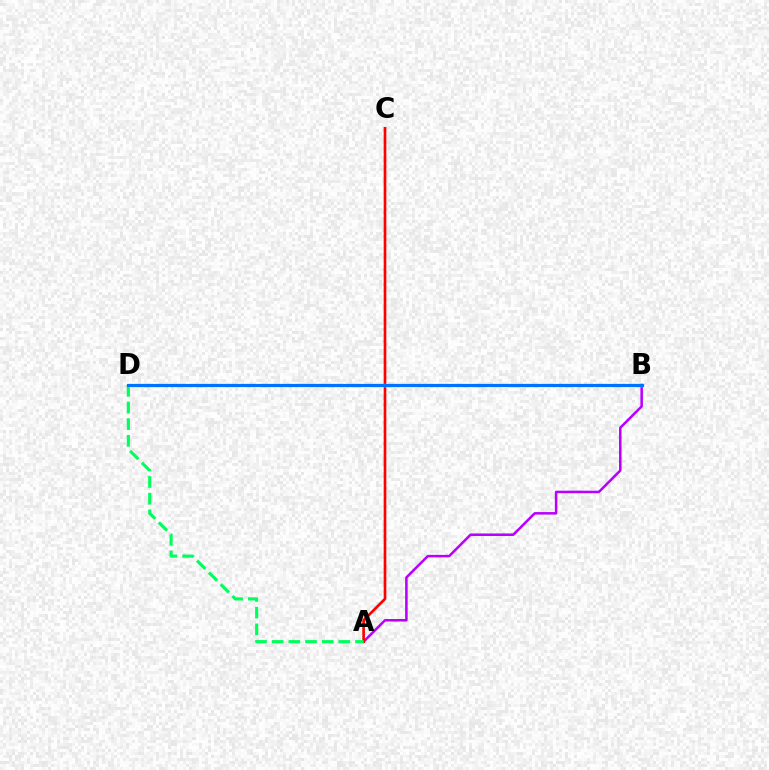{('A', 'B'): [{'color': '#b900ff', 'line_style': 'solid', 'thickness': 1.82}], ('A', 'C'): [{'color': '#ff0000', 'line_style': 'solid', 'thickness': 1.91}], ('A', 'D'): [{'color': '#00ff5c', 'line_style': 'dashed', 'thickness': 2.26}], ('B', 'D'): [{'color': '#d1ff00', 'line_style': 'dashed', 'thickness': 2.39}, {'color': '#0074ff', 'line_style': 'solid', 'thickness': 2.29}]}